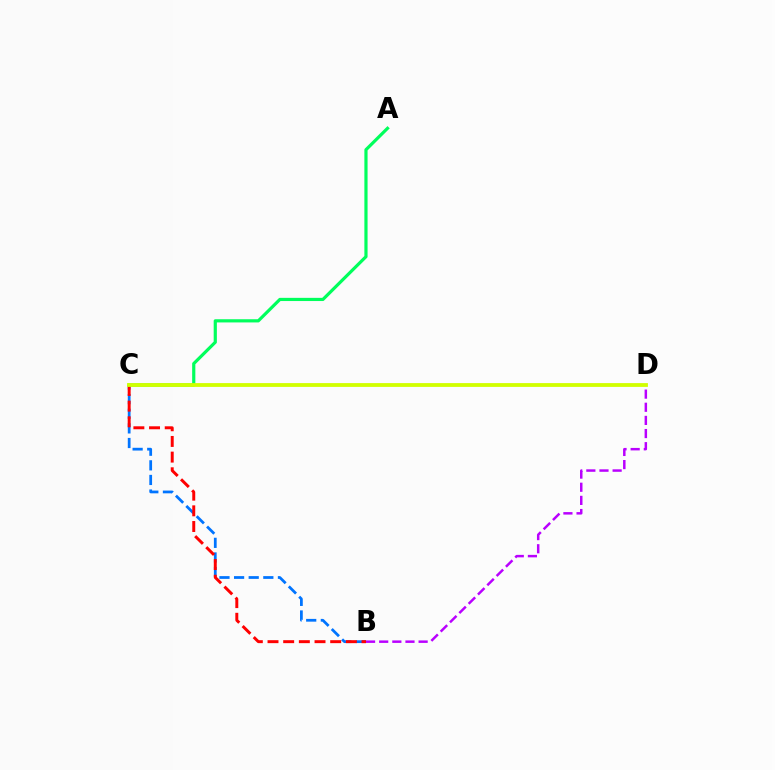{('B', 'C'): [{'color': '#0074ff', 'line_style': 'dashed', 'thickness': 1.99}, {'color': '#ff0000', 'line_style': 'dashed', 'thickness': 2.13}], ('B', 'D'): [{'color': '#b900ff', 'line_style': 'dashed', 'thickness': 1.79}], ('A', 'C'): [{'color': '#00ff5c', 'line_style': 'solid', 'thickness': 2.3}], ('C', 'D'): [{'color': '#d1ff00', 'line_style': 'solid', 'thickness': 2.74}]}